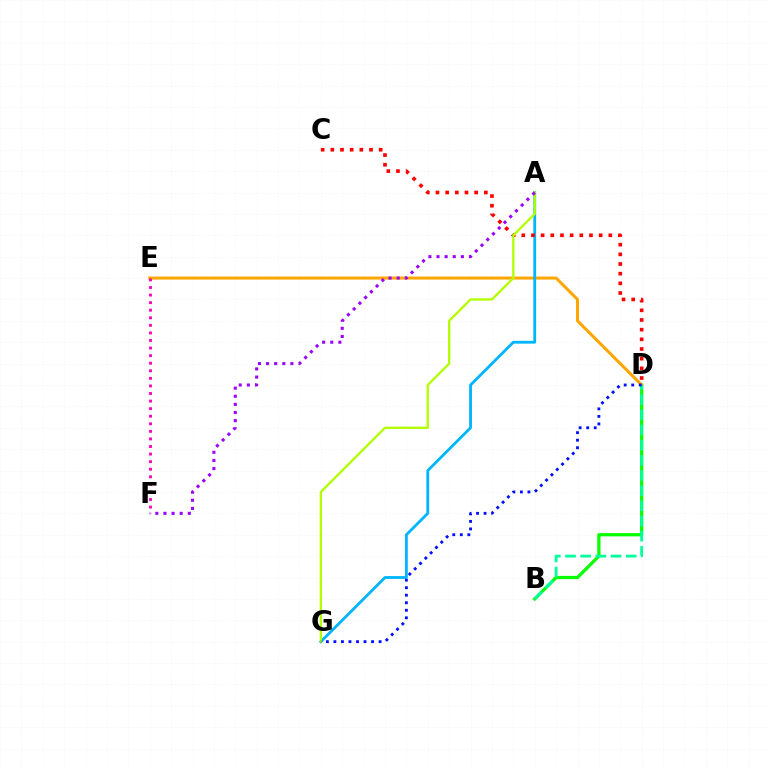{('B', 'D'): [{'color': '#08ff00', 'line_style': 'solid', 'thickness': 2.33}, {'color': '#00ff9d', 'line_style': 'dashed', 'thickness': 2.06}], ('D', 'E'): [{'color': '#ffa500', 'line_style': 'solid', 'thickness': 2.17}], ('A', 'G'): [{'color': '#00b5ff', 'line_style': 'solid', 'thickness': 2.02}, {'color': '#b3ff00', 'line_style': 'solid', 'thickness': 1.67}], ('C', 'D'): [{'color': '#ff0000', 'line_style': 'dotted', 'thickness': 2.63}], ('A', 'F'): [{'color': '#9b00ff', 'line_style': 'dotted', 'thickness': 2.21}], ('D', 'G'): [{'color': '#0010ff', 'line_style': 'dotted', 'thickness': 2.05}], ('E', 'F'): [{'color': '#ff00bd', 'line_style': 'dotted', 'thickness': 2.06}]}